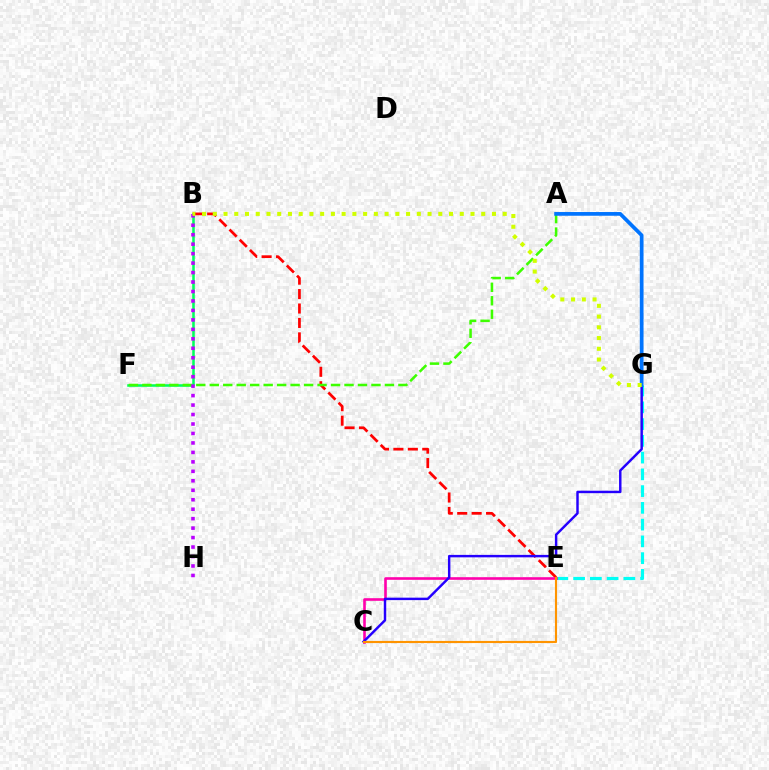{('B', 'E'): [{'color': '#ff0000', 'line_style': 'dashed', 'thickness': 1.96}], ('E', 'G'): [{'color': '#00fff6', 'line_style': 'dashed', 'thickness': 2.28}], ('B', 'F'): [{'color': '#00ff5c', 'line_style': 'solid', 'thickness': 1.83}], ('A', 'F'): [{'color': '#3dff00', 'line_style': 'dashed', 'thickness': 1.83}], ('C', 'E'): [{'color': '#ff00ac', 'line_style': 'solid', 'thickness': 1.88}, {'color': '#ff9400', 'line_style': 'solid', 'thickness': 1.54}], ('C', 'G'): [{'color': '#2500ff', 'line_style': 'solid', 'thickness': 1.77}], ('B', 'H'): [{'color': '#b900ff', 'line_style': 'dotted', 'thickness': 2.57}], ('A', 'G'): [{'color': '#0074ff', 'line_style': 'solid', 'thickness': 2.68}], ('B', 'G'): [{'color': '#d1ff00', 'line_style': 'dotted', 'thickness': 2.92}]}